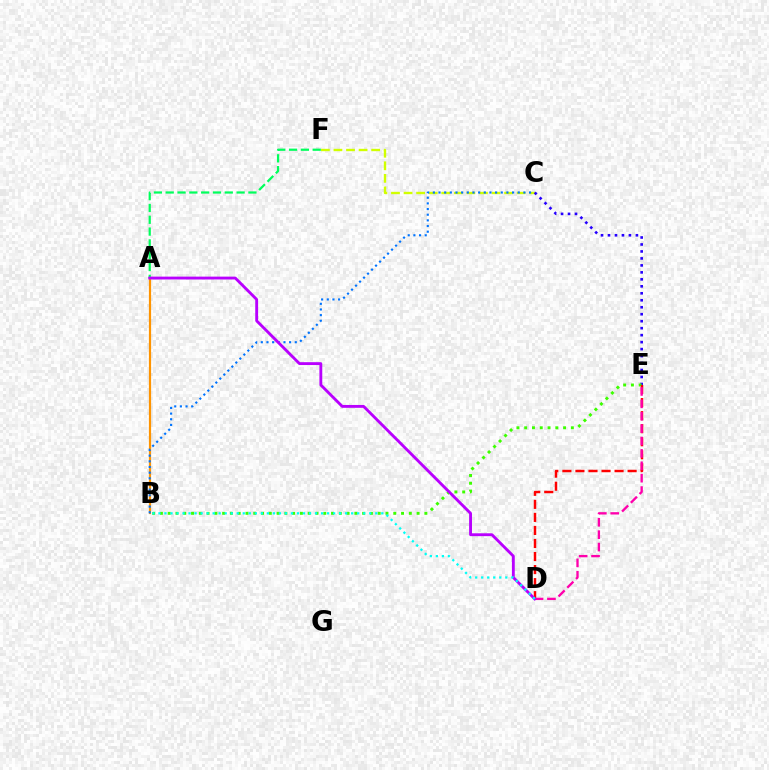{('A', 'B'): [{'color': '#ff9400', 'line_style': 'solid', 'thickness': 1.59}], ('A', 'F'): [{'color': '#00ff5c', 'line_style': 'dashed', 'thickness': 1.61}], ('C', 'F'): [{'color': '#d1ff00', 'line_style': 'dashed', 'thickness': 1.71}], ('B', 'C'): [{'color': '#0074ff', 'line_style': 'dotted', 'thickness': 1.54}], ('C', 'E'): [{'color': '#2500ff', 'line_style': 'dotted', 'thickness': 1.9}], ('B', 'E'): [{'color': '#3dff00', 'line_style': 'dotted', 'thickness': 2.11}], ('D', 'E'): [{'color': '#ff0000', 'line_style': 'dashed', 'thickness': 1.77}, {'color': '#ff00ac', 'line_style': 'dashed', 'thickness': 1.68}], ('A', 'D'): [{'color': '#b900ff', 'line_style': 'solid', 'thickness': 2.06}], ('B', 'D'): [{'color': '#00fff6', 'line_style': 'dotted', 'thickness': 1.64}]}